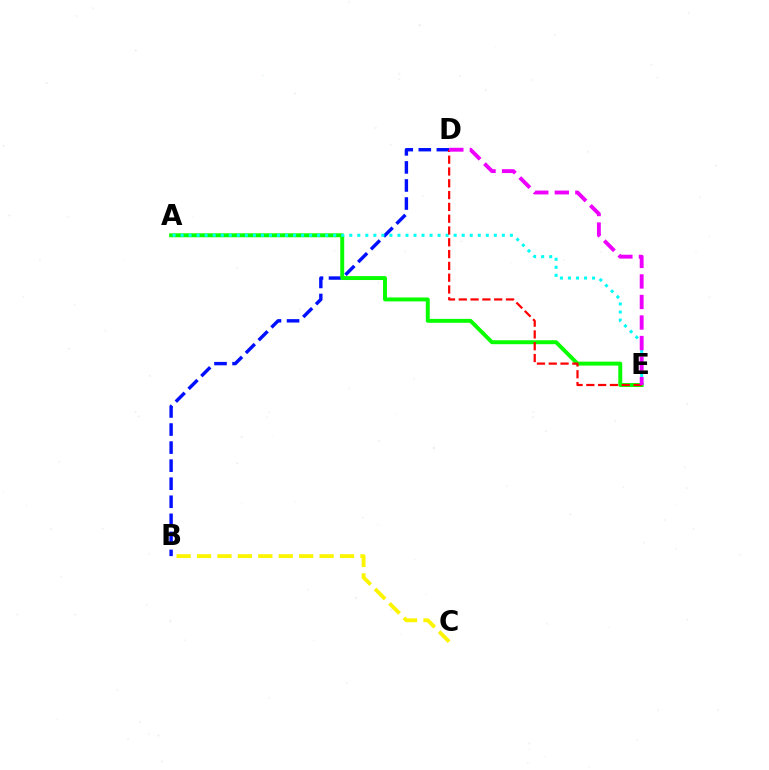{('B', 'D'): [{'color': '#0010ff', 'line_style': 'dashed', 'thickness': 2.45}], ('A', 'E'): [{'color': '#08ff00', 'line_style': 'solid', 'thickness': 2.83}, {'color': '#00fff6', 'line_style': 'dotted', 'thickness': 2.18}], ('B', 'C'): [{'color': '#fcf500', 'line_style': 'dashed', 'thickness': 2.77}], ('D', 'E'): [{'color': '#ff0000', 'line_style': 'dashed', 'thickness': 1.6}, {'color': '#ee00ff', 'line_style': 'dashed', 'thickness': 2.79}]}